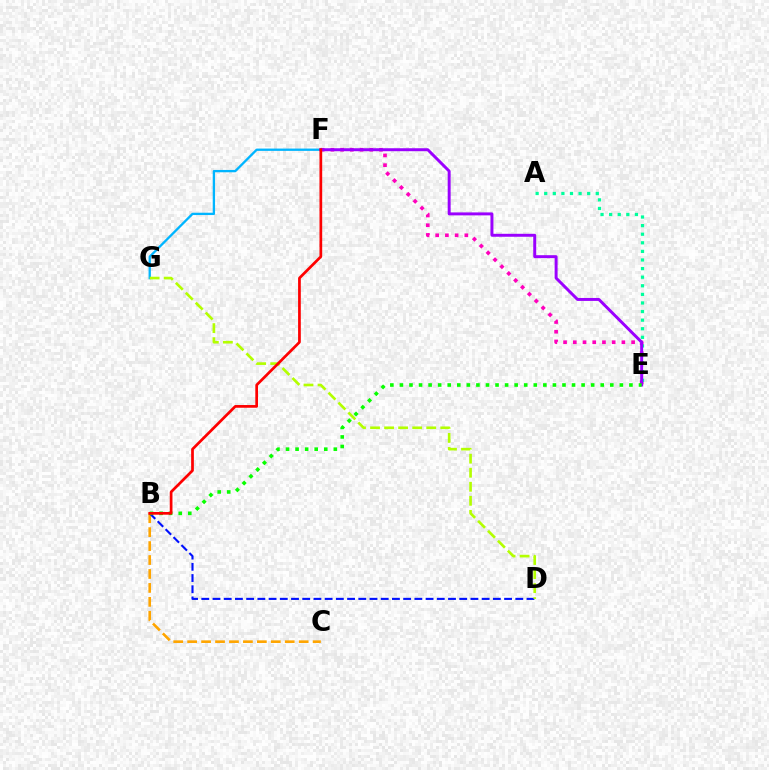{('E', 'F'): [{'color': '#ff00bd', 'line_style': 'dotted', 'thickness': 2.64}, {'color': '#9b00ff', 'line_style': 'solid', 'thickness': 2.13}], ('B', 'C'): [{'color': '#ffa500', 'line_style': 'dashed', 'thickness': 1.89}], ('F', 'G'): [{'color': '#00b5ff', 'line_style': 'solid', 'thickness': 1.67}], ('B', 'D'): [{'color': '#0010ff', 'line_style': 'dashed', 'thickness': 1.52}], ('A', 'E'): [{'color': '#00ff9d', 'line_style': 'dotted', 'thickness': 2.33}], ('B', 'E'): [{'color': '#08ff00', 'line_style': 'dotted', 'thickness': 2.6}], ('D', 'G'): [{'color': '#b3ff00', 'line_style': 'dashed', 'thickness': 1.91}], ('B', 'F'): [{'color': '#ff0000', 'line_style': 'solid', 'thickness': 1.96}]}